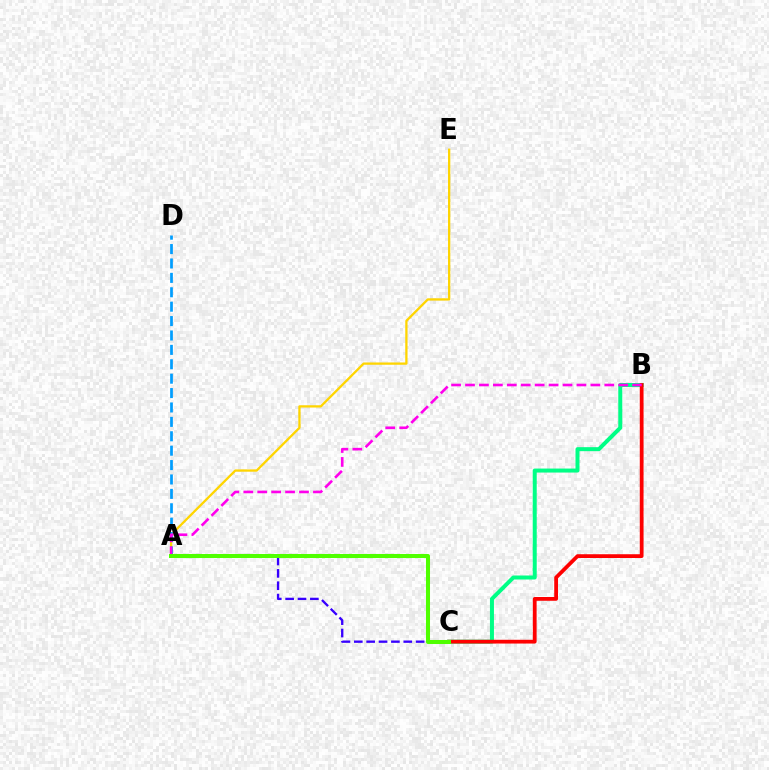{('A', 'C'): [{'color': '#3700ff', 'line_style': 'dashed', 'thickness': 1.68}, {'color': '#4fff00', 'line_style': 'solid', 'thickness': 2.9}], ('B', 'C'): [{'color': '#00ff86', 'line_style': 'solid', 'thickness': 2.88}, {'color': '#ff0000', 'line_style': 'solid', 'thickness': 2.72}], ('A', 'E'): [{'color': '#ffd500', 'line_style': 'solid', 'thickness': 1.65}], ('A', 'D'): [{'color': '#009eff', 'line_style': 'dashed', 'thickness': 1.96}], ('A', 'B'): [{'color': '#ff00ed', 'line_style': 'dashed', 'thickness': 1.89}]}